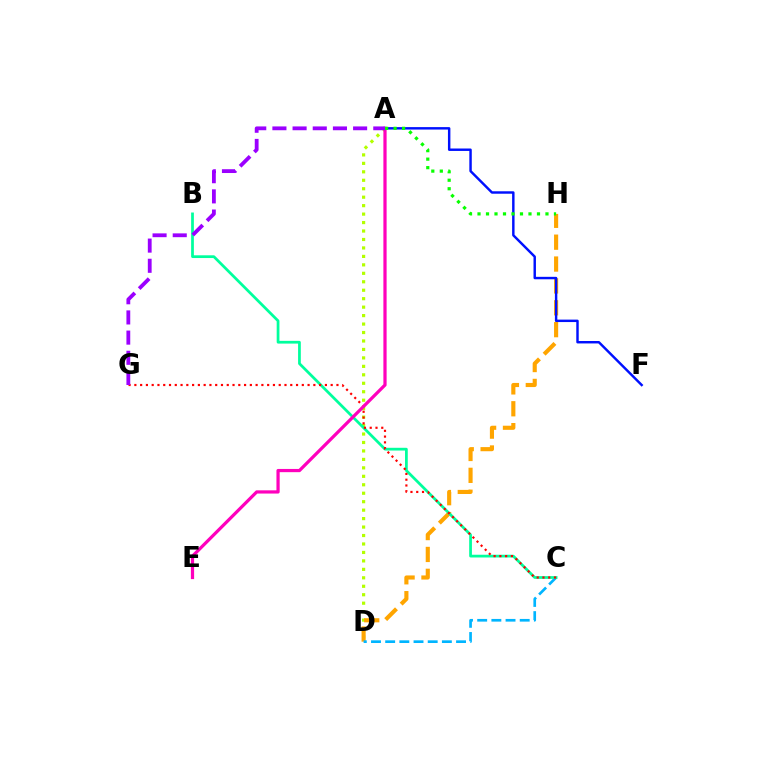{('A', 'D'): [{'color': '#b3ff00', 'line_style': 'dotted', 'thickness': 2.3}], ('D', 'H'): [{'color': '#ffa500', 'line_style': 'dashed', 'thickness': 2.97}], ('C', 'D'): [{'color': '#00b5ff', 'line_style': 'dashed', 'thickness': 1.93}], ('B', 'C'): [{'color': '#00ff9d', 'line_style': 'solid', 'thickness': 1.98}], ('A', 'F'): [{'color': '#0010ff', 'line_style': 'solid', 'thickness': 1.76}], ('C', 'G'): [{'color': '#ff0000', 'line_style': 'dotted', 'thickness': 1.57}], ('A', 'E'): [{'color': '#ff00bd', 'line_style': 'solid', 'thickness': 2.32}], ('A', 'G'): [{'color': '#9b00ff', 'line_style': 'dashed', 'thickness': 2.74}], ('A', 'H'): [{'color': '#08ff00', 'line_style': 'dotted', 'thickness': 2.31}]}